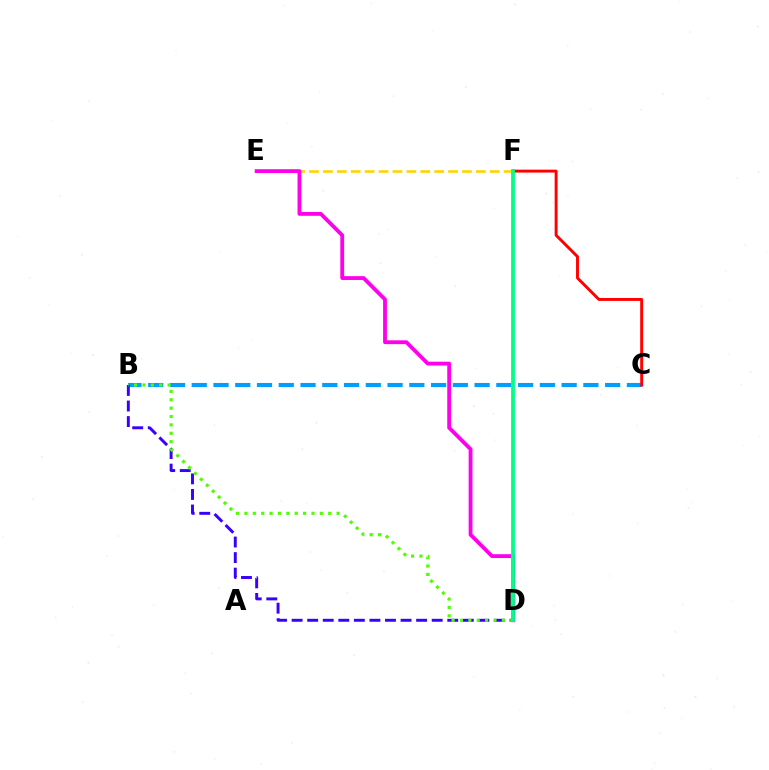{('B', 'C'): [{'color': '#009eff', 'line_style': 'dashed', 'thickness': 2.96}], ('C', 'F'): [{'color': '#ff0000', 'line_style': 'solid', 'thickness': 2.1}], ('E', 'F'): [{'color': '#ffd500', 'line_style': 'dashed', 'thickness': 1.89}], ('D', 'E'): [{'color': '#ff00ed', 'line_style': 'solid', 'thickness': 2.75}], ('B', 'D'): [{'color': '#3700ff', 'line_style': 'dashed', 'thickness': 2.11}, {'color': '#4fff00', 'line_style': 'dotted', 'thickness': 2.28}], ('D', 'F'): [{'color': '#00ff86', 'line_style': 'solid', 'thickness': 2.71}]}